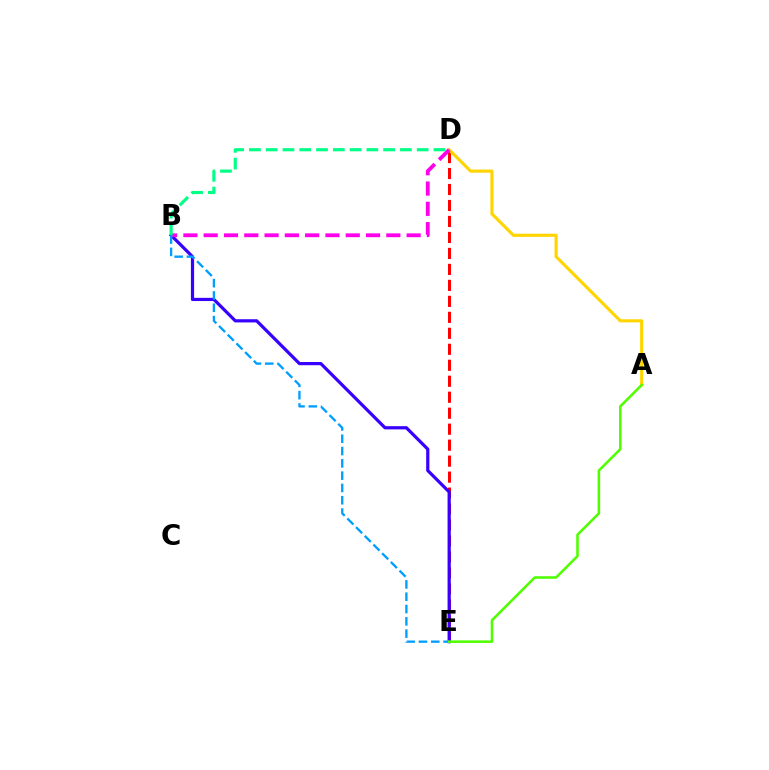{('D', 'E'): [{'color': '#ff0000', 'line_style': 'dashed', 'thickness': 2.17}], ('B', 'E'): [{'color': '#3700ff', 'line_style': 'solid', 'thickness': 2.31}, {'color': '#009eff', 'line_style': 'dashed', 'thickness': 1.67}], ('A', 'D'): [{'color': '#ffd500', 'line_style': 'solid', 'thickness': 2.24}], ('B', 'D'): [{'color': '#ff00ed', 'line_style': 'dashed', 'thickness': 2.76}, {'color': '#00ff86', 'line_style': 'dashed', 'thickness': 2.28}], ('A', 'E'): [{'color': '#4fff00', 'line_style': 'solid', 'thickness': 1.83}]}